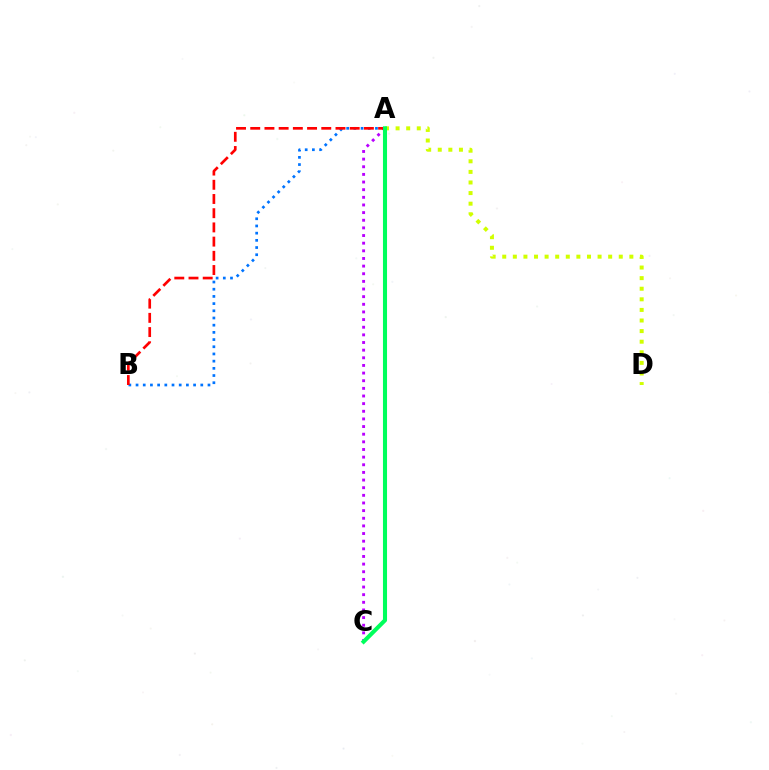{('A', 'D'): [{'color': '#d1ff00', 'line_style': 'dotted', 'thickness': 2.88}], ('A', 'B'): [{'color': '#0074ff', 'line_style': 'dotted', 'thickness': 1.95}, {'color': '#ff0000', 'line_style': 'dashed', 'thickness': 1.93}], ('A', 'C'): [{'color': '#b900ff', 'line_style': 'dotted', 'thickness': 2.08}, {'color': '#00ff5c', 'line_style': 'solid', 'thickness': 2.94}]}